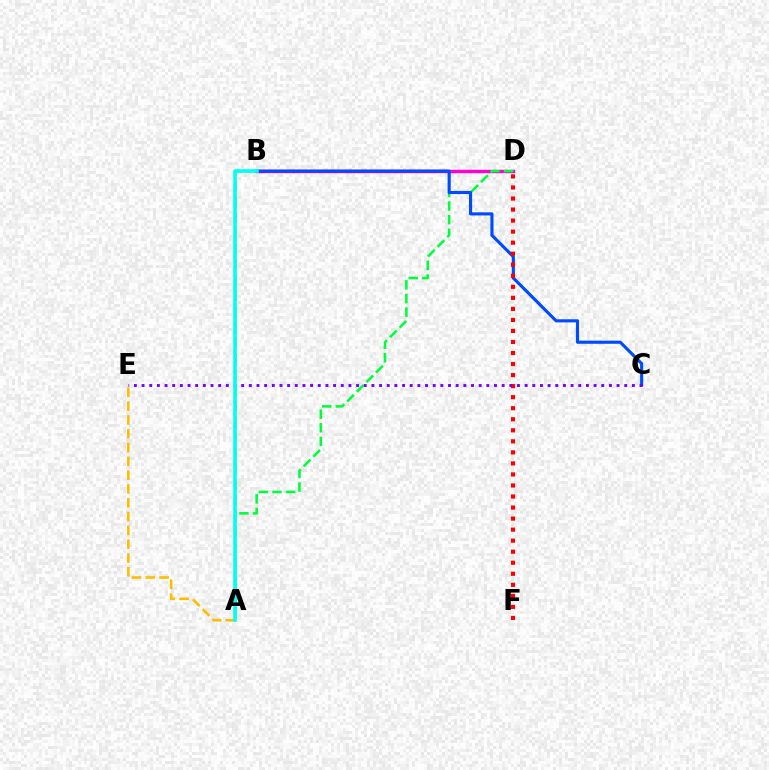{('B', 'D'): [{'color': '#ff00cf', 'line_style': 'solid', 'thickness': 2.47}], ('A', 'D'): [{'color': '#00ff39', 'line_style': 'dashed', 'thickness': 1.85}], ('A', 'B'): [{'color': '#84ff00', 'line_style': 'dashed', 'thickness': 2.13}, {'color': '#00fff6', 'line_style': 'solid', 'thickness': 2.6}], ('B', 'C'): [{'color': '#004bff', 'line_style': 'solid', 'thickness': 2.25}], ('D', 'F'): [{'color': '#ff0000', 'line_style': 'dotted', 'thickness': 3.0}], ('A', 'E'): [{'color': '#ffbd00', 'line_style': 'dashed', 'thickness': 1.88}], ('C', 'E'): [{'color': '#7200ff', 'line_style': 'dotted', 'thickness': 2.08}]}